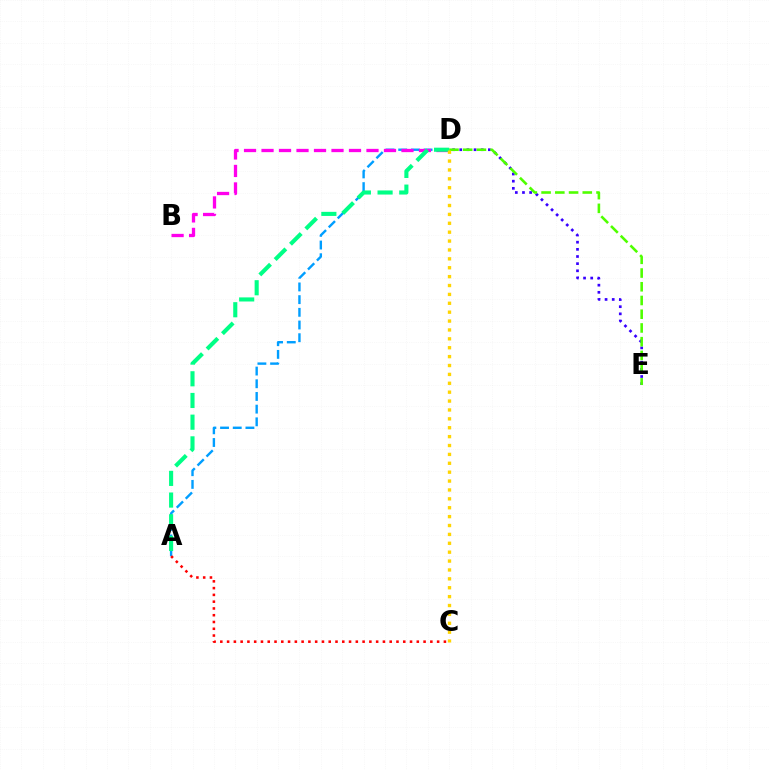{('A', 'D'): [{'color': '#009eff', 'line_style': 'dashed', 'thickness': 1.72}, {'color': '#00ff86', 'line_style': 'dashed', 'thickness': 2.95}], ('D', 'E'): [{'color': '#3700ff', 'line_style': 'dotted', 'thickness': 1.94}, {'color': '#4fff00', 'line_style': 'dashed', 'thickness': 1.87}], ('B', 'D'): [{'color': '#ff00ed', 'line_style': 'dashed', 'thickness': 2.38}], ('A', 'C'): [{'color': '#ff0000', 'line_style': 'dotted', 'thickness': 1.84}], ('C', 'D'): [{'color': '#ffd500', 'line_style': 'dotted', 'thickness': 2.42}]}